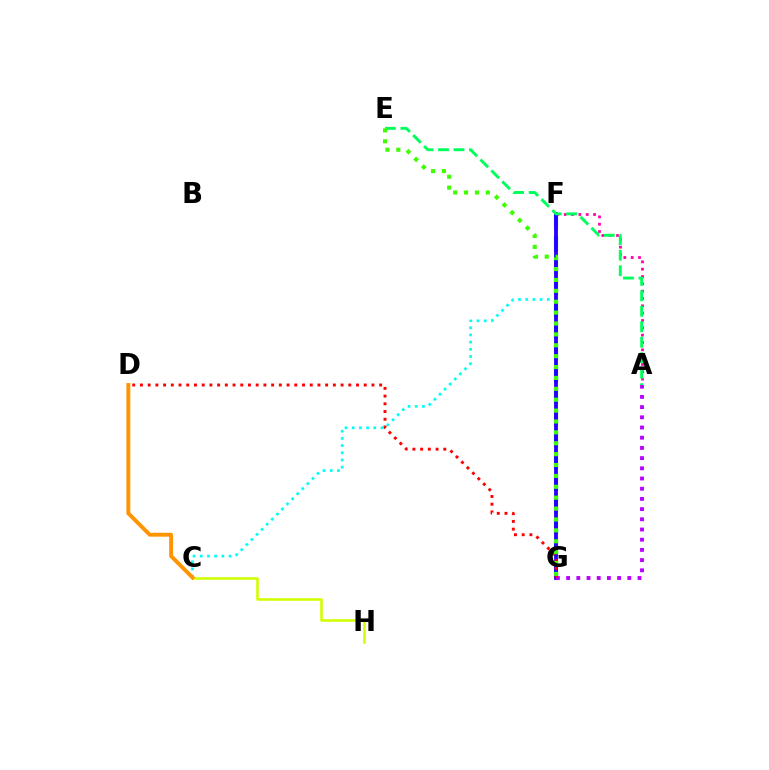{('F', 'G'): [{'color': '#0074ff', 'line_style': 'dashed', 'thickness': 2.96}, {'color': '#2500ff', 'line_style': 'solid', 'thickness': 2.74}], ('C', 'F'): [{'color': '#00fff6', 'line_style': 'dotted', 'thickness': 1.95}], ('A', 'F'): [{'color': '#ff00ac', 'line_style': 'dotted', 'thickness': 1.99}], ('C', 'H'): [{'color': '#d1ff00', 'line_style': 'solid', 'thickness': 1.86}], ('A', 'E'): [{'color': '#00ff5c', 'line_style': 'dashed', 'thickness': 2.1}], ('A', 'G'): [{'color': '#b900ff', 'line_style': 'dotted', 'thickness': 2.77}], ('C', 'D'): [{'color': '#ff9400', 'line_style': 'solid', 'thickness': 2.81}], ('D', 'G'): [{'color': '#ff0000', 'line_style': 'dotted', 'thickness': 2.1}], ('E', 'G'): [{'color': '#3dff00', 'line_style': 'dotted', 'thickness': 2.96}]}